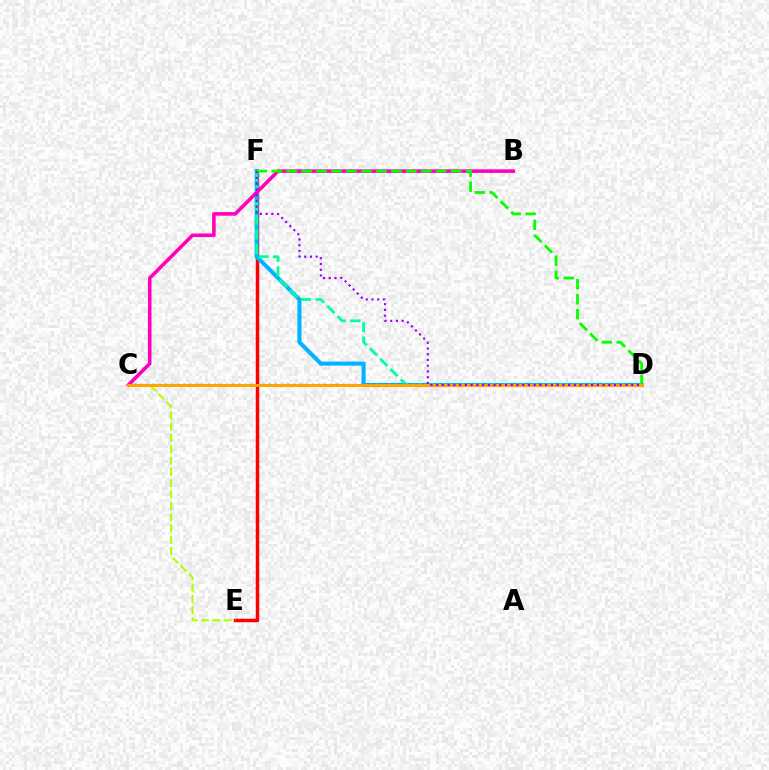{('E', 'F'): [{'color': '#ff0000', 'line_style': 'solid', 'thickness': 2.48}], ('D', 'F'): [{'color': '#00b5ff', 'line_style': 'solid', 'thickness': 2.94}, {'color': '#00ff9d', 'line_style': 'dashed', 'thickness': 1.98}, {'color': '#08ff00', 'line_style': 'dashed', 'thickness': 2.03}, {'color': '#9b00ff', 'line_style': 'dotted', 'thickness': 1.56}], ('C', 'E'): [{'color': '#b3ff00', 'line_style': 'dashed', 'thickness': 1.54}], ('C', 'D'): [{'color': '#0010ff', 'line_style': 'dotted', 'thickness': 1.66}, {'color': '#ffa500', 'line_style': 'solid', 'thickness': 2.12}], ('B', 'C'): [{'color': '#ff00bd', 'line_style': 'solid', 'thickness': 2.57}]}